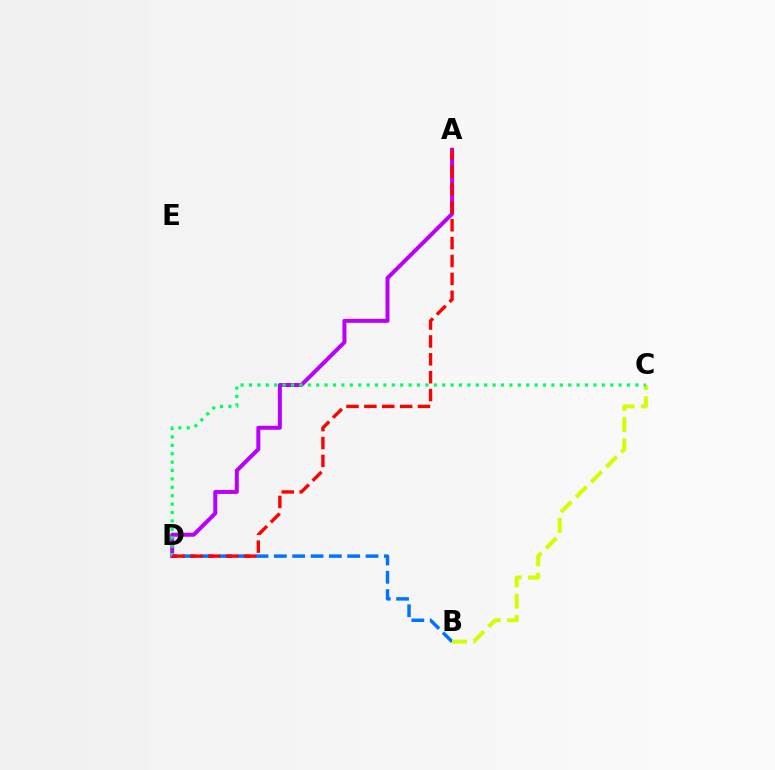{('B', 'D'): [{'color': '#0074ff', 'line_style': 'dashed', 'thickness': 2.49}], ('A', 'D'): [{'color': '#b900ff', 'line_style': 'solid', 'thickness': 2.87}, {'color': '#ff0000', 'line_style': 'dashed', 'thickness': 2.43}], ('B', 'C'): [{'color': '#d1ff00', 'line_style': 'dashed', 'thickness': 2.89}], ('C', 'D'): [{'color': '#00ff5c', 'line_style': 'dotted', 'thickness': 2.28}]}